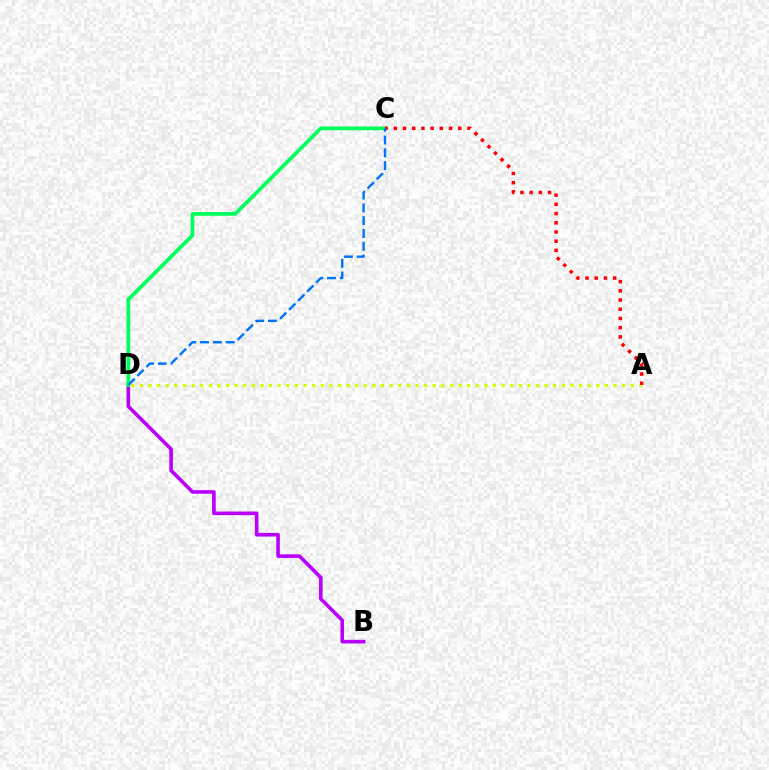{('A', 'D'): [{'color': '#d1ff00', 'line_style': 'dotted', 'thickness': 2.34}], ('B', 'D'): [{'color': '#b900ff', 'line_style': 'solid', 'thickness': 2.59}], ('C', 'D'): [{'color': '#00ff5c', 'line_style': 'solid', 'thickness': 2.7}, {'color': '#0074ff', 'line_style': 'dashed', 'thickness': 1.74}], ('A', 'C'): [{'color': '#ff0000', 'line_style': 'dotted', 'thickness': 2.5}]}